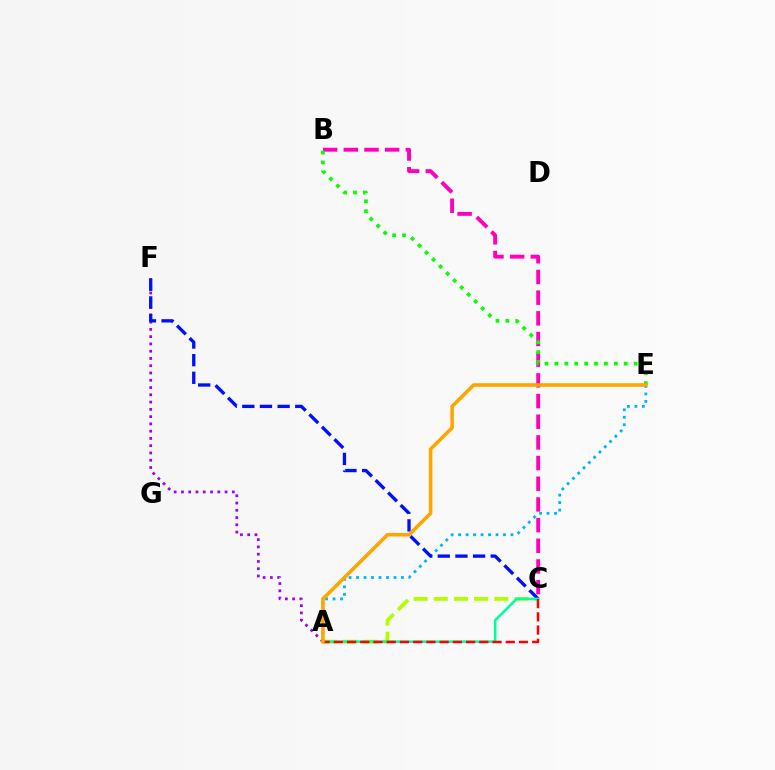{('A', 'F'): [{'color': '#9b00ff', 'line_style': 'dotted', 'thickness': 1.98}], ('B', 'C'): [{'color': '#ff00bd', 'line_style': 'dashed', 'thickness': 2.81}], ('B', 'E'): [{'color': '#08ff00', 'line_style': 'dotted', 'thickness': 2.69}], ('A', 'E'): [{'color': '#00b5ff', 'line_style': 'dotted', 'thickness': 2.03}, {'color': '#ffa500', 'line_style': 'solid', 'thickness': 2.58}], ('A', 'C'): [{'color': '#b3ff00', 'line_style': 'dashed', 'thickness': 2.74}, {'color': '#00ff9d', 'line_style': 'solid', 'thickness': 1.85}, {'color': '#ff0000', 'line_style': 'dashed', 'thickness': 1.8}], ('C', 'F'): [{'color': '#0010ff', 'line_style': 'dashed', 'thickness': 2.4}]}